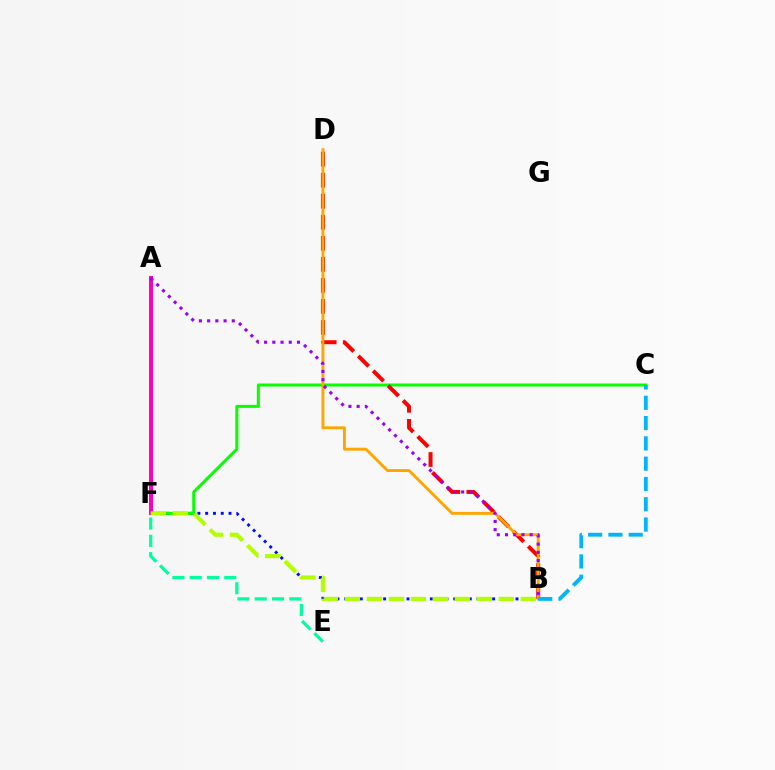{('B', 'F'): [{'color': '#0010ff', 'line_style': 'dotted', 'thickness': 2.12}, {'color': '#b3ff00', 'line_style': 'dashed', 'thickness': 2.99}], ('C', 'F'): [{'color': '#08ff00', 'line_style': 'solid', 'thickness': 2.16}], ('B', 'D'): [{'color': '#ff0000', 'line_style': 'dashed', 'thickness': 2.86}, {'color': '#ffa500', 'line_style': 'solid', 'thickness': 2.08}], ('E', 'F'): [{'color': '#00ff9d', 'line_style': 'dashed', 'thickness': 2.35}], ('A', 'F'): [{'color': '#ff00bd', 'line_style': 'solid', 'thickness': 2.9}], ('B', 'C'): [{'color': '#00b5ff', 'line_style': 'dashed', 'thickness': 2.76}], ('A', 'B'): [{'color': '#9b00ff', 'line_style': 'dotted', 'thickness': 2.23}]}